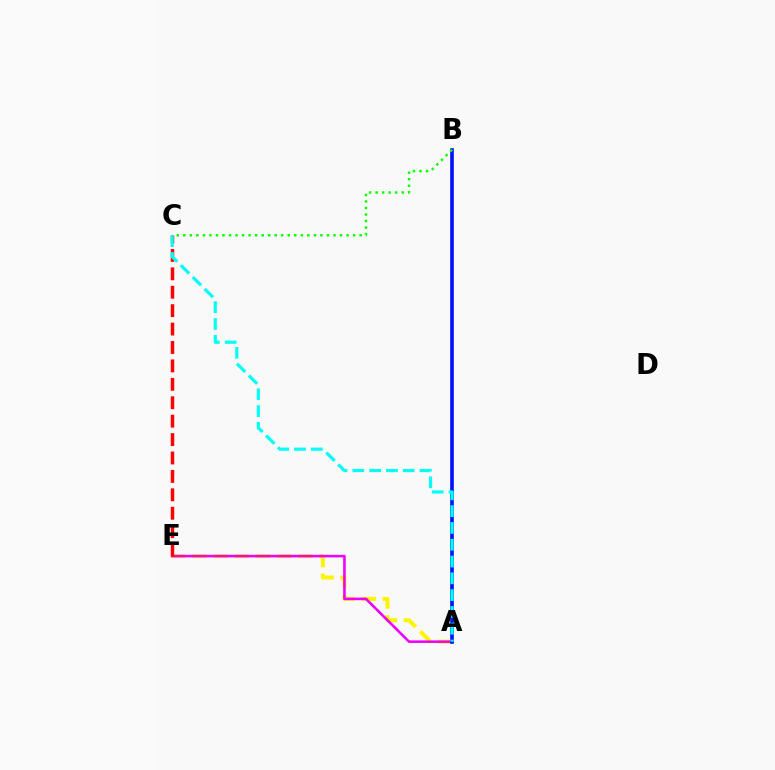{('A', 'E'): [{'color': '#fcf500', 'line_style': 'dashed', 'thickness': 2.88}, {'color': '#ee00ff', 'line_style': 'solid', 'thickness': 1.86}], ('A', 'B'): [{'color': '#0010ff', 'line_style': 'solid', 'thickness': 2.61}], ('C', 'E'): [{'color': '#ff0000', 'line_style': 'dashed', 'thickness': 2.5}], ('A', 'C'): [{'color': '#00fff6', 'line_style': 'dashed', 'thickness': 2.28}], ('B', 'C'): [{'color': '#08ff00', 'line_style': 'dotted', 'thickness': 1.77}]}